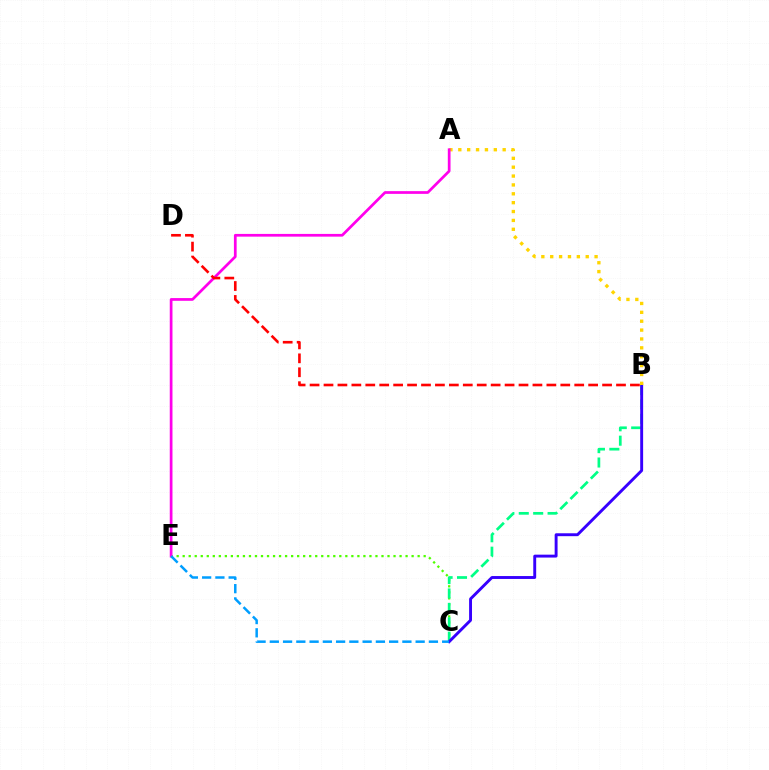{('C', 'E'): [{'color': '#4fff00', 'line_style': 'dotted', 'thickness': 1.64}, {'color': '#009eff', 'line_style': 'dashed', 'thickness': 1.8}], ('B', 'C'): [{'color': '#00ff86', 'line_style': 'dashed', 'thickness': 1.96}, {'color': '#3700ff', 'line_style': 'solid', 'thickness': 2.09}], ('A', 'B'): [{'color': '#ffd500', 'line_style': 'dotted', 'thickness': 2.41}], ('A', 'E'): [{'color': '#ff00ed', 'line_style': 'solid', 'thickness': 1.96}], ('B', 'D'): [{'color': '#ff0000', 'line_style': 'dashed', 'thickness': 1.89}]}